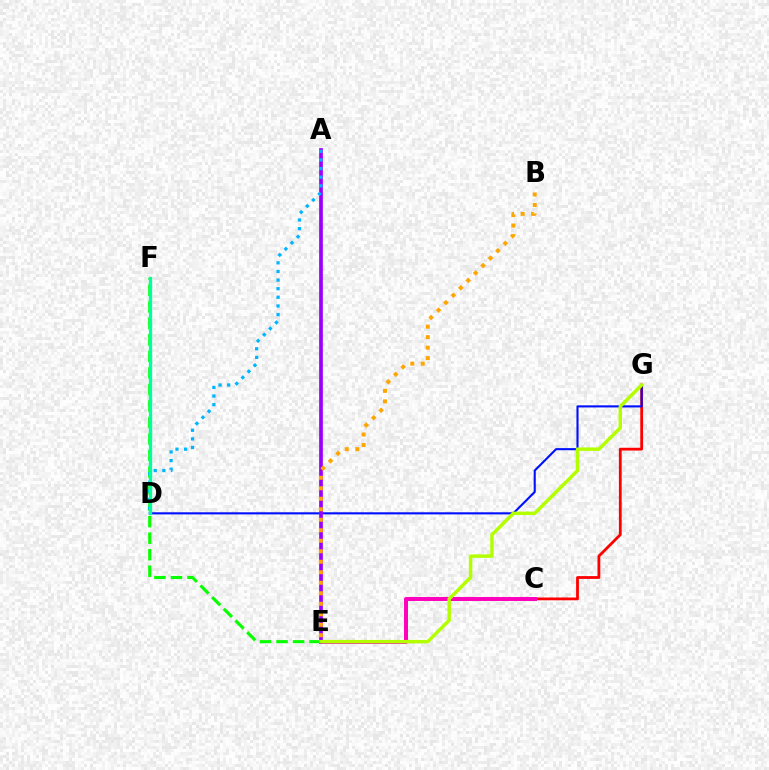{('C', 'G'): [{'color': '#ff0000', 'line_style': 'solid', 'thickness': 2.01}], ('D', 'G'): [{'color': '#0010ff', 'line_style': 'solid', 'thickness': 1.52}], ('C', 'E'): [{'color': '#ff00bd', 'line_style': 'solid', 'thickness': 2.85}], ('E', 'F'): [{'color': '#08ff00', 'line_style': 'dashed', 'thickness': 2.24}], ('A', 'E'): [{'color': '#9b00ff', 'line_style': 'solid', 'thickness': 2.66}], ('A', 'D'): [{'color': '#00b5ff', 'line_style': 'dotted', 'thickness': 2.34}], ('D', 'F'): [{'color': '#00ff9d', 'line_style': 'solid', 'thickness': 2.39}], ('E', 'G'): [{'color': '#b3ff00', 'line_style': 'solid', 'thickness': 2.49}], ('B', 'E'): [{'color': '#ffa500', 'line_style': 'dotted', 'thickness': 2.85}]}